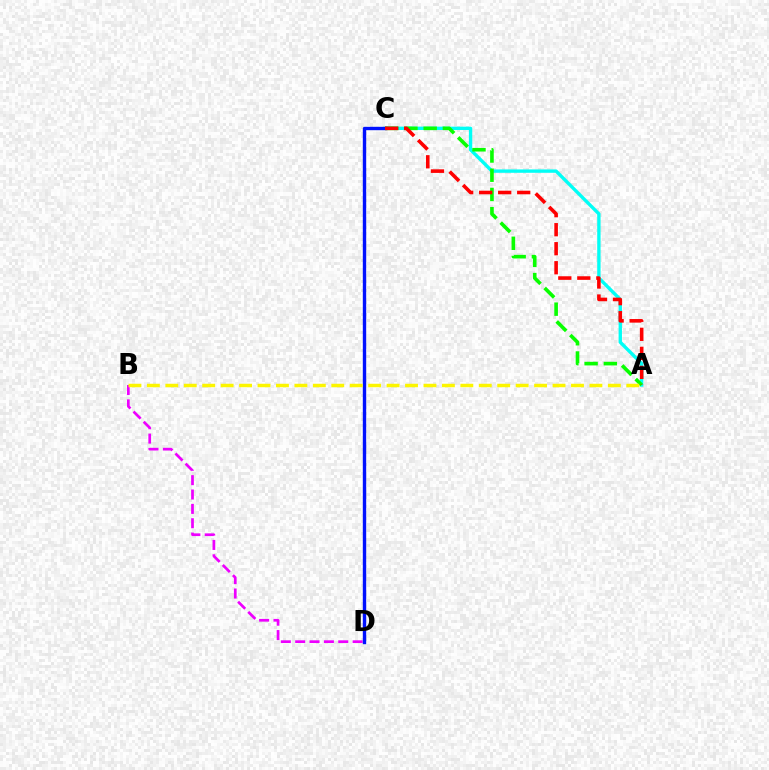{('A', 'C'): [{'color': '#00fff6', 'line_style': 'solid', 'thickness': 2.42}, {'color': '#08ff00', 'line_style': 'dashed', 'thickness': 2.61}, {'color': '#ff0000', 'line_style': 'dashed', 'thickness': 2.58}], ('B', 'D'): [{'color': '#ee00ff', 'line_style': 'dashed', 'thickness': 1.95}], ('C', 'D'): [{'color': '#0010ff', 'line_style': 'solid', 'thickness': 2.44}], ('A', 'B'): [{'color': '#fcf500', 'line_style': 'dashed', 'thickness': 2.5}]}